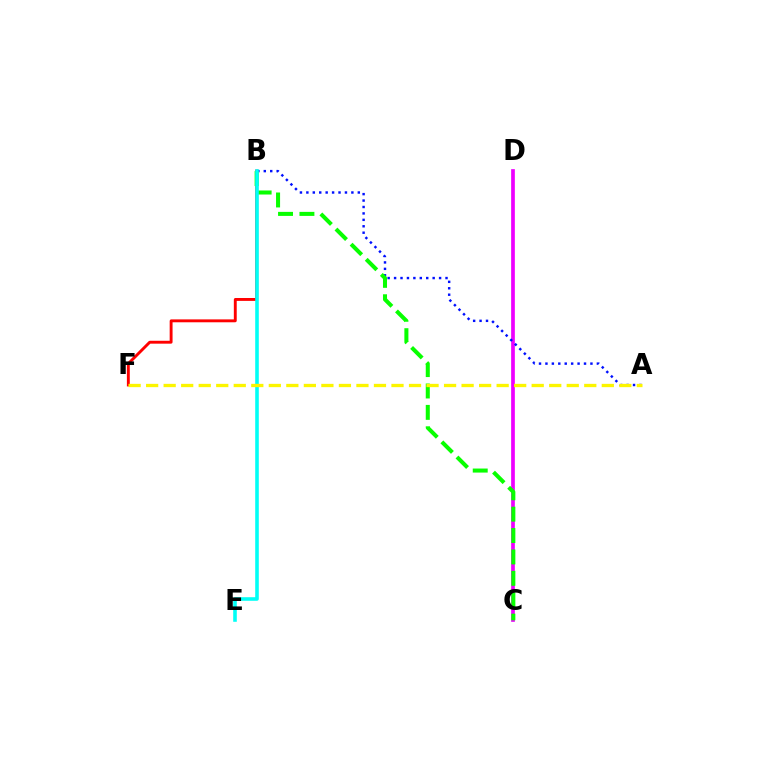{('B', 'F'): [{'color': '#ff0000', 'line_style': 'solid', 'thickness': 2.08}], ('C', 'D'): [{'color': '#ee00ff', 'line_style': 'solid', 'thickness': 2.67}], ('A', 'B'): [{'color': '#0010ff', 'line_style': 'dotted', 'thickness': 1.75}], ('B', 'C'): [{'color': '#08ff00', 'line_style': 'dashed', 'thickness': 2.91}], ('B', 'E'): [{'color': '#00fff6', 'line_style': 'solid', 'thickness': 2.58}], ('A', 'F'): [{'color': '#fcf500', 'line_style': 'dashed', 'thickness': 2.38}]}